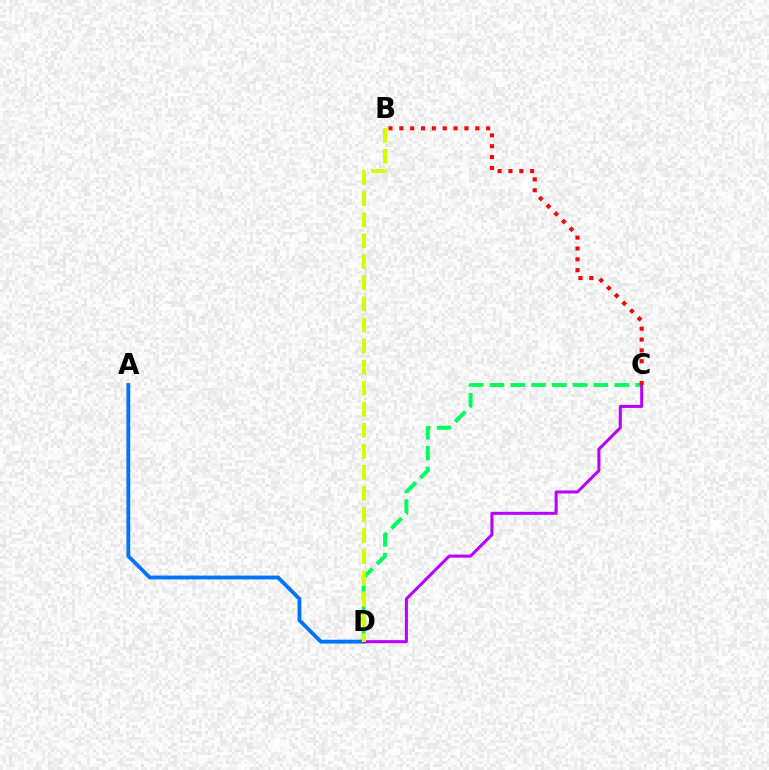{('A', 'D'): [{'color': '#0074ff', 'line_style': 'solid', 'thickness': 2.75}], ('C', 'D'): [{'color': '#00ff5c', 'line_style': 'dashed', 'thickness': 2.82}, {'color': '#b900ff', 'line_style': 'solid', 'thickness': 2.18}], ('B', 'D'): [{'color': '#d1ff00', 'line_style': 'dashed', 'thickness': 2.86}], ('B', 'C'): [{'color': '#ff0000', 'line_style': 'dotted', 'thickness': 2.95}]}